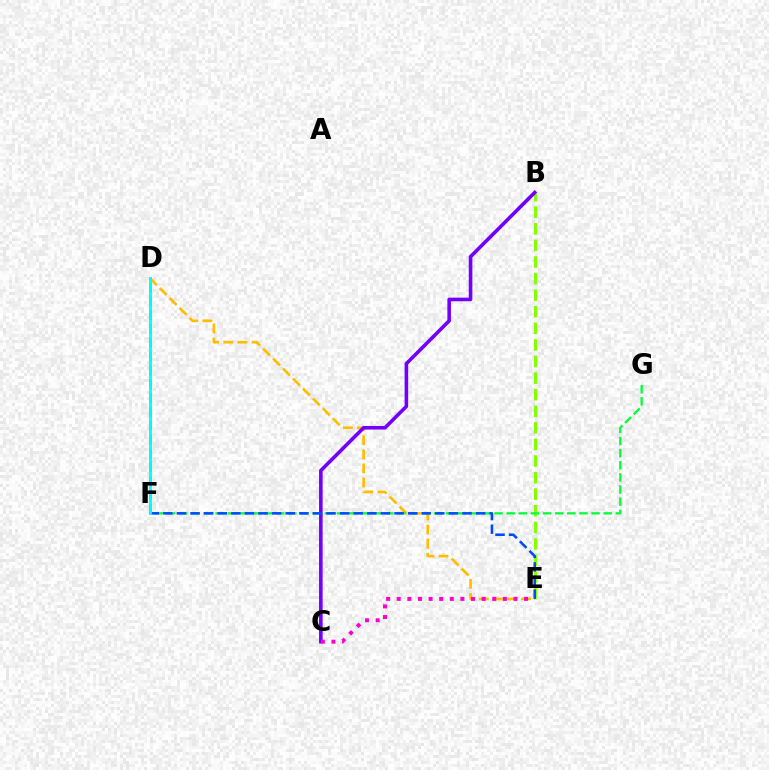{('D', 'E'): [{'color': '#ffbd00', 'line_style': 'dashed', 'thickness': 1.91}], ('B', 'E'): [{'color': '#84ff00', 'line_style': 'dashed', 'thickness': 2.25}], ('B', 'C'): [{'color': '#7200ff', 'line_style': 'solid', 'thickness': 2.58}], ('D', 'F'): [{'color': '#ff0000', 'line_style': 'dashed', 'thickness': 1.88}, {'color': '#00fff6', 'line_style': 'solid', 'thickness': 2.04}], ('F', 'G'): [{'color': '#00ff39', 'line_style': 'dashed', 'thickness': 1.65}], ('C', 'E'): [{'color': '#ff00cf', 'line_style': 'dotted', 'thickness': 2.88}], ('E', 'F'): [{'color': '#004bff', 'line_style': 'dashed', 'thickness': 1.85}]}